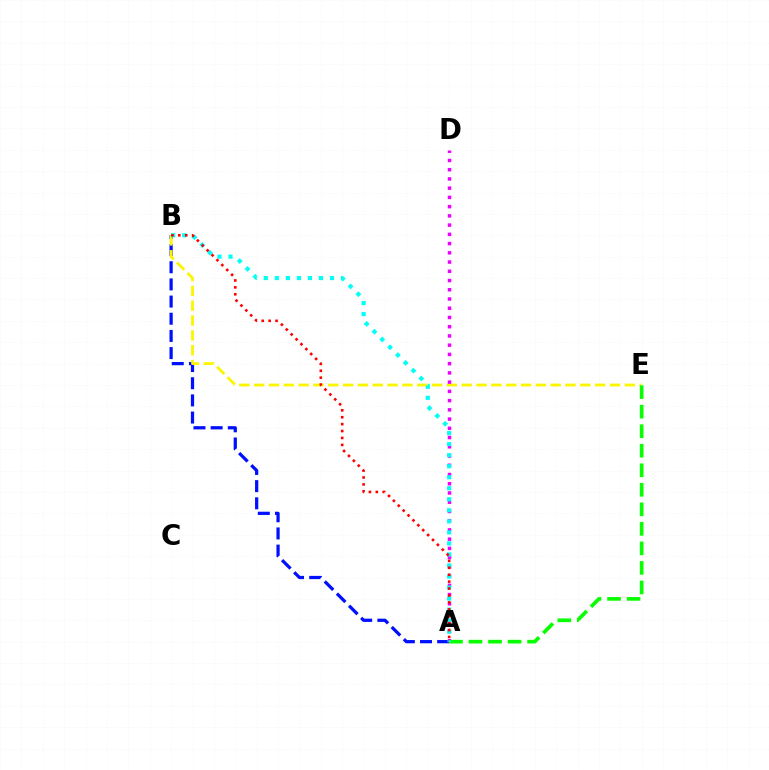{('A', 'B'): [{'color': '#0010ff', 'line_style': 'dashed', 'thickness': 2.33}, {'color': '#00fff6', 'line_style': 'dotted', 'thickness': 3.0}, {'color': '#ff0000', 'line_style': 'dotted', 'thickness': 1.88}], ('B', 'E'): [{'color': '#fcf500', 'line_style': 'dashed', 'thickness': 2.01}], ('A', 'D'): [{'color': '#ee00ff', 'line_style': 'dotted', 'thickness': 2.51}], ('A', 'E'): [{'color': '#08ff00', 'line_style': 'dashed', 'thickness': 2.65}]}